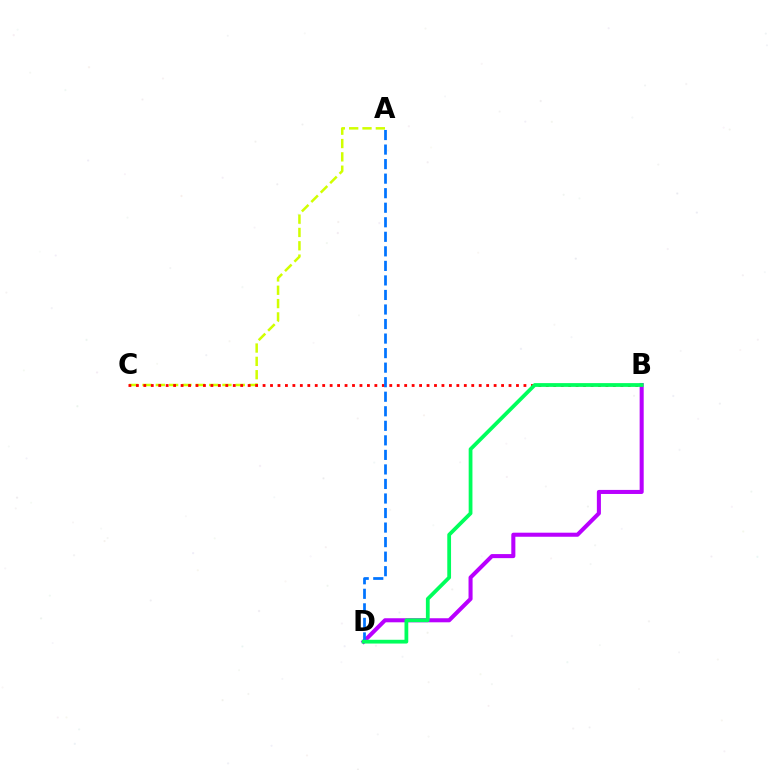{('A', 'C'): [{'color': '#d1ff00', 'line_style': 'dashed', 'thickness': 1.81}], ('B', 'D'): [{'color': '#b900ff', 'line_style': 'solid', 'thickness': 2.92}, {'color': '#00ff5c', 'line_style': 'solid', 'thickness': 2.71}], ('B', 'C'): [{'color': '#ff0000', 'line_style': 'dotted', 'thickness': 2.03}], ('A', 'D'): [{'color': '#0074ff', 'line_style': 'dashed', 'thickness': 1.98}]}